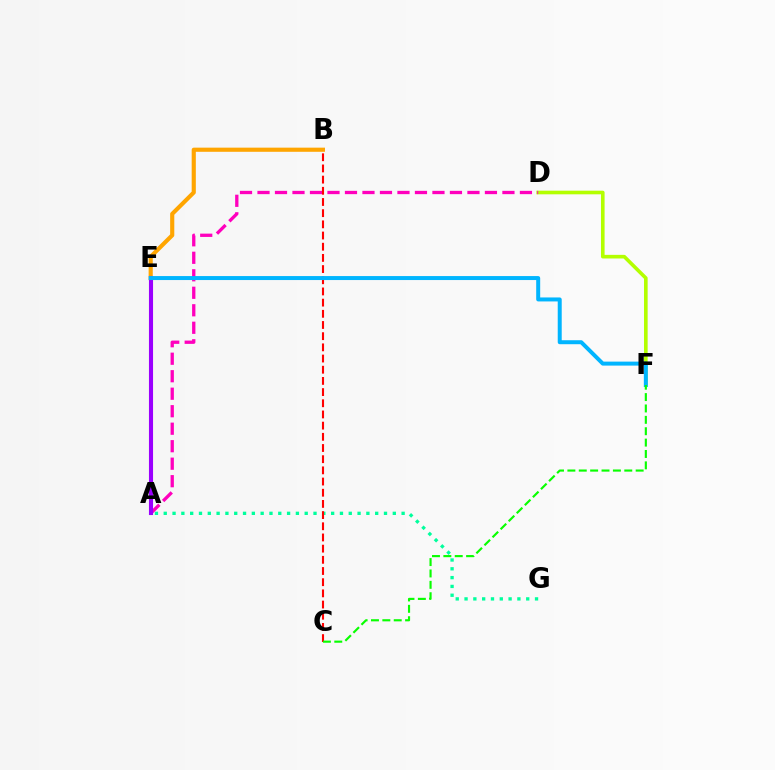{('A', 'G'): [{'color': '#00ff9d', 'line_style': 'dotted', 'thickness': 2.39}], ('D', 'F'): [{'color': '#b3ff00', 'line_style': 'solid', 'thickness': 2.61}], ('A', 'D'): [{'color': '#ff00bd', 'line_style': 'dashed', 'thickness': 2.38}], ('A', 'E'): [{'color': '#0010ff', 'line_style': 'solid', 'thickness': 2.15}, {'color': '#9b00ff', 'line_style': 'solid', 'thickness': 2.95}], ('B', 'E'): [{'color': '#ffa500', 'line_style': 'solid', 'thickness': 2.98}], ('B', 'C'): [{'color': '#ff0000', 'line_style': 'dashed', 'thickness': 1.52}], ('E', 'F'): [{'color': '#00b5ff', 'line_style': 'solid', 'thickness': 2.87}], ('C', 'F'): [{'color': '#08ff00', 'line_style': 'dashed', 'thickness': 1.55}]}